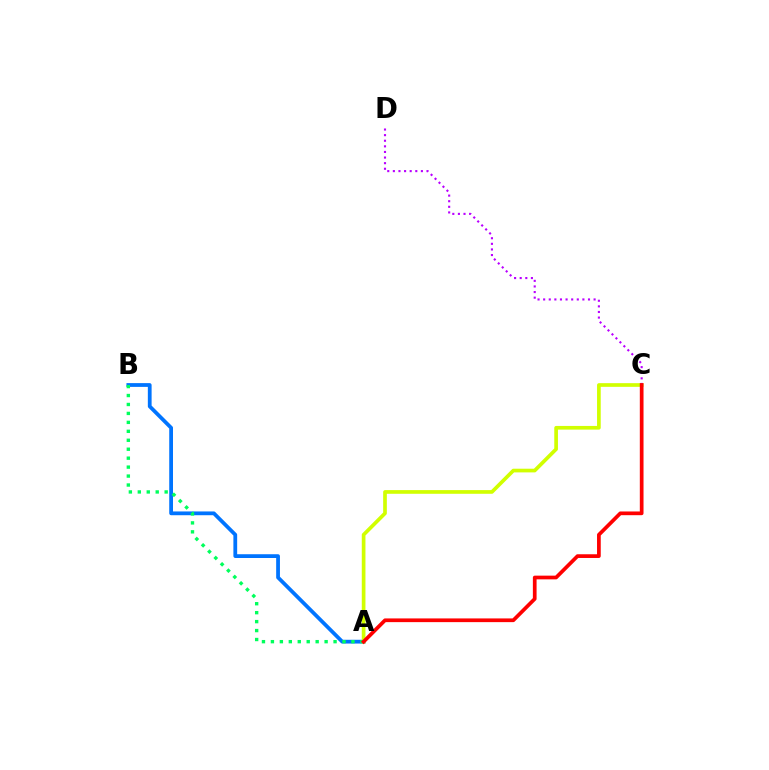{('A', 'B'): [{'color': '#0074ff', 'line_style': 'solid', 'thickness': 2.72}, {'color': '#00ff5c', 'line_style': 'dotted', 'thickness': 2.43}], ('A', 'C'): [{'color': '#d1ff00', 'line_style': 'solid', 'thickness': 2.65}, {'color': '#ff0000', 'line_style': 'solid', 'thickness': 2.67}], ('C', 'D'): [{'color': '#b900ff', 'line_style': 'dotted', 'thickness': 1.52}]}